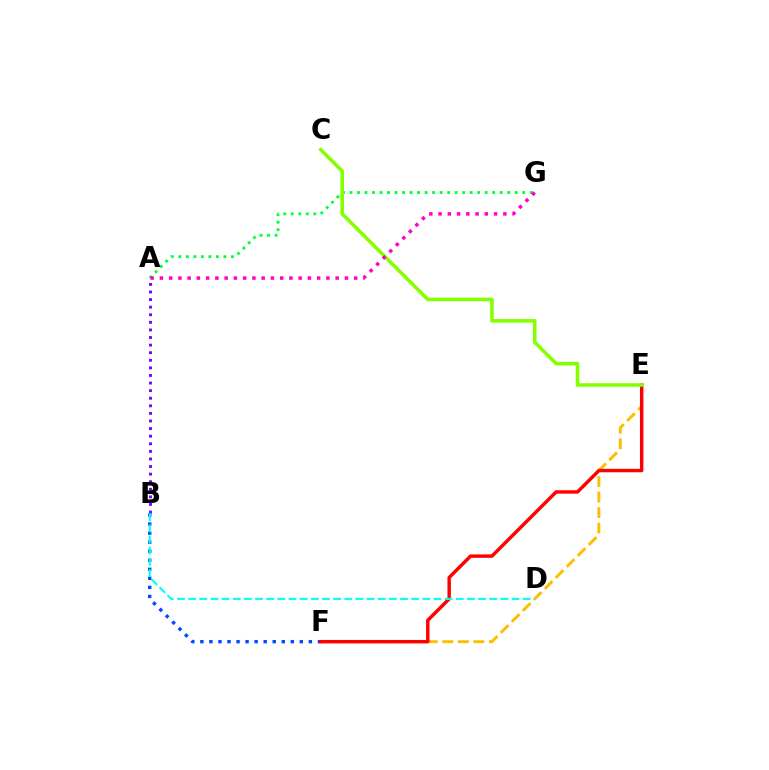{('E', 'F'): [{'color': '#ffbd00', 'line_style': 'dashed', 'thickness': 2.11}, {'color': '#ff0000', 'line_style': 'solid', 'thickness': 2.47}], ('A', 'B'): [{'color': '#7200ff', 'line_style': 'dotted', 'thickness': 2.06}], ('B', 'F'): [{'color': '#004bff', 'line_style': 'dotted', 'thickness': 2.46}], ('A', 'G'): [{'color': '#00ff39', 'line_style': 'dotted', 'thickness': 2.04}, {'color': '#ff00cf', 'line_style': 'dotted', 'thickness': 2.51}], ('B', 'D'): [{'color': '#00fff6', 'line_style': 'dashed', 'thickness': 1.52}], ('C', 'E'): [{'color': '#84ff00', 'line_style': 'solid', 'thickness': 2.57}]}